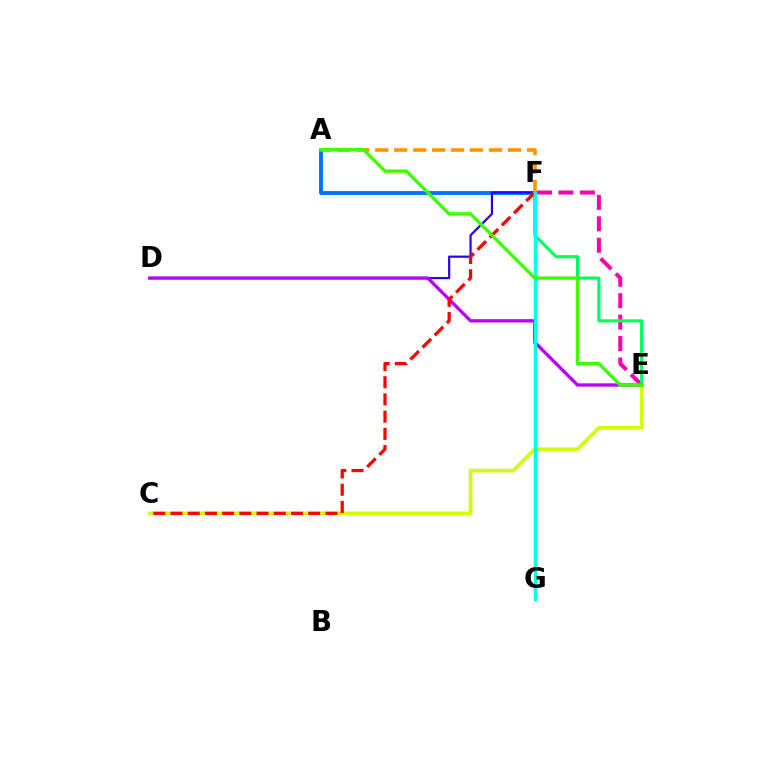{('E', 'F'): [{'color': '#ff00ac', 'line_style': 'dashed', 'thickness': 2.91}, {'color': '#00ff5c', 'line_style': 'solid', 'thickness': 2.24}], ('A', 'F'): [{'color': '#0074ff', 'line_style': 'solid', 'thickness': 2.79}, {'color': '#ff9400', 'line_style': 'dashed', 'thickness': 2.58}], ('C', 'E'): [{'color': '#d1ff00', 'line_style': 'solid', 'thickness': 2.61}], ('D', 'F'): [{'color': '#2500ff', 'line_style': 'solid', 'thickness': 1.59}], ('D', 'E'): [{'color': '#b900ff', 'line_style': 'solid', 'thickness': 2.38}], ('C', 'F'): [{'color': '#ff0000', 'line_style': 'dashed', 'thickness': 2.34}], ('F', 'G'): [{'color': '#00fff6', 'line_style': 'solid', 'thickness': 2.44}], ('A', 'E'): [{'color': '#3dff00', 'line_style': 'solid', 'thickness': 2.43}]}